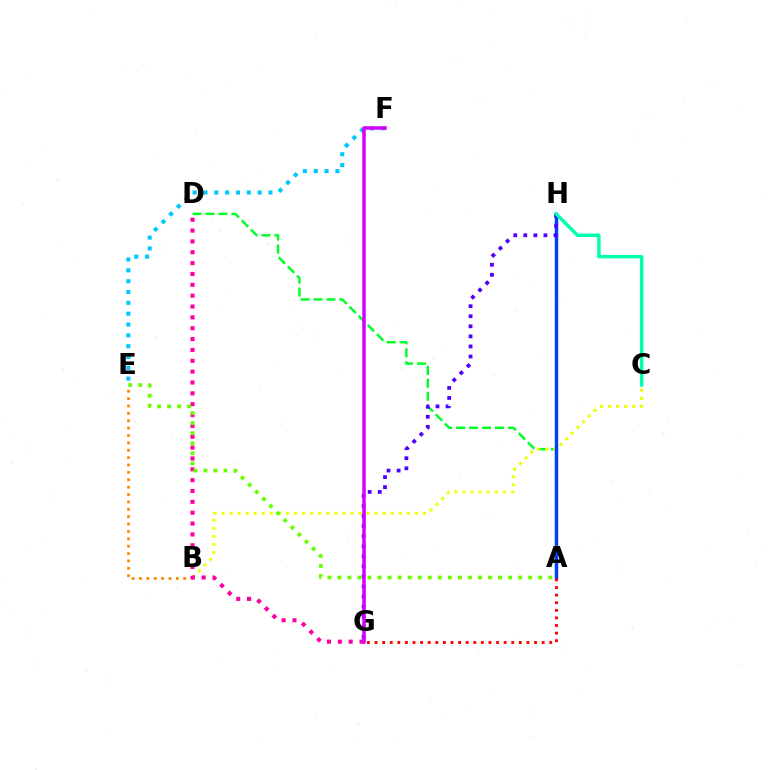{('A', 'D'): [{'color': '#00ff27', 'line_style': 'dashed', 'thickness': 1.76}], ('B', 'C'): [{'color': '#eeff00', 'line_style': 'dotted', 'thickness': 2.19}], ('B', 'E'): [{'color': '#ff8800', 'line_style': 'dotted', 'thickness': 2.0}], ('E', 'F'): [{'color': '#00c7ff', 'line_style': 'dotted', 'thickness': 2.94}], ('A', 'H'): [{'color': '#003fff', 'line_style': 'solid', 'thickness': 2.49}], ('D', 'G'): [{'color': '#ff00a0', 'line_style': 'dotted', 'thickness': 2.95}], ('G', 'H'): [{'color': '#4f00ff', 'line_style': 'dotted', 'thickness': 2.73}], ('C', 'H'): [{'color': '#00ffaf', 'line_style': 'solid', 'thickness': 2.48}], ('A', 'E'): [{'color': '#66ff00', 'line_style': 'dotted', 'thickness': 2.73}], ('A', 'G'): [{'color': '#ff0000', 'line_style': 'dotted', 'thickness': 2.06}], ('F', 'G'): [{'color': '#d600ff', 'line_style': 'solid', 'thickness': 2.53}]}